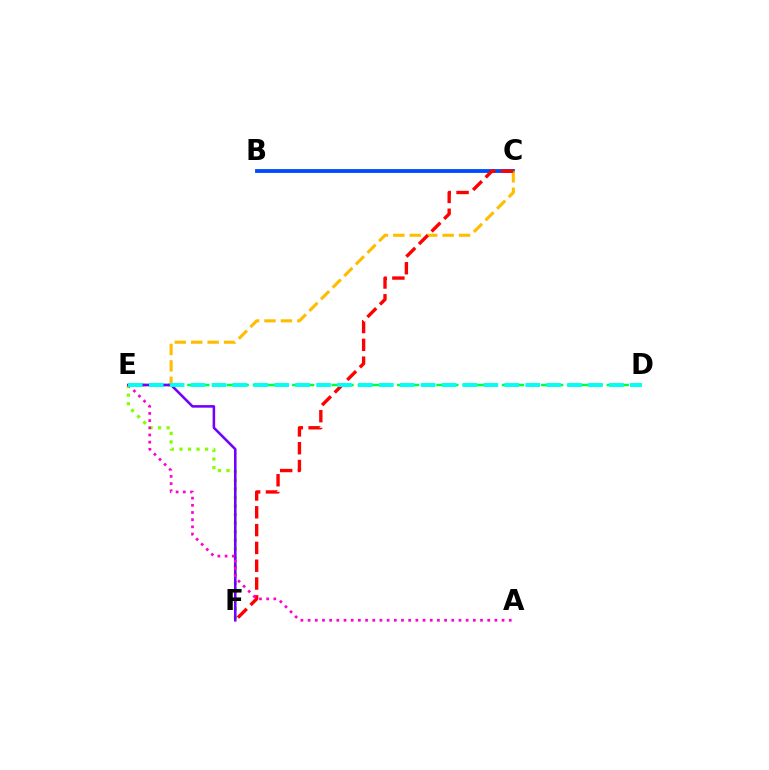{('B', 'C'): [{'color': '#004bff', 'line_style': 'solid', 'thickness': 2.75}], ('C', 'E'): [{'color': '#ffbd00', 'line_style': 'dashed', 'thickness': 2.23}], ('E', 'F'): [{'color': '#84ff00', 'line_style': 'dotted', 'thickness': 2.32}, {'color': '#7200ff', 'line_style': 'solid', 'thickness': 1.85}], ('D', 'E'): [{'color': '#00ff39', 'line_style': 'dashed', 'thickness': 1.78}, {'color': '#00fff6', 'line_style': 'dashed', 'thickness': 2.84}], ('C', 'F'): [{'color': '#ff0000', 'line_style': 'dashed', 'thickness': 2.42}], ('A', 'E'): [{'color': '#ff00cf', 'line_style': 'dotted', 'thickness': 1.95}]}